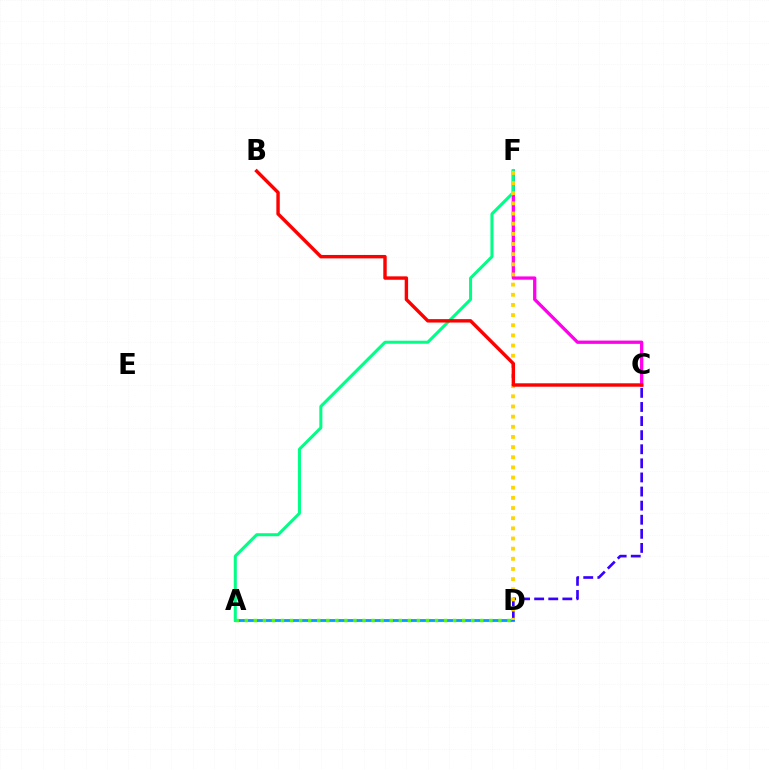{('A', 'D'): [{'color': '#009eff', 'line_style': 'solid', 'thickness': 2.04}, {'color': '#4fff00', 'line_style': 'dotted', 'thickness': 2.46}], ('C', 'F'): [{'color': '#ff00ed', 'line_style': 'solid', 'thickness': 2.36}], ('C', 'D'): [{'color': '#3700ff', 'line_style': 'dashed', 'thickness': 1.91}], ('A', 'F'): [{'color': '#00ff86', 'line_style': 'solid', 'thickness': 2.18}], ('D', 'F'): [{'color': '#ffd500', 'line_style': 'dotted', 'thickness': 2.76}], ('B', 'C'): [{'color': '#ff0000', 'line_style': 'solid', 'thickness': 2.46}]}